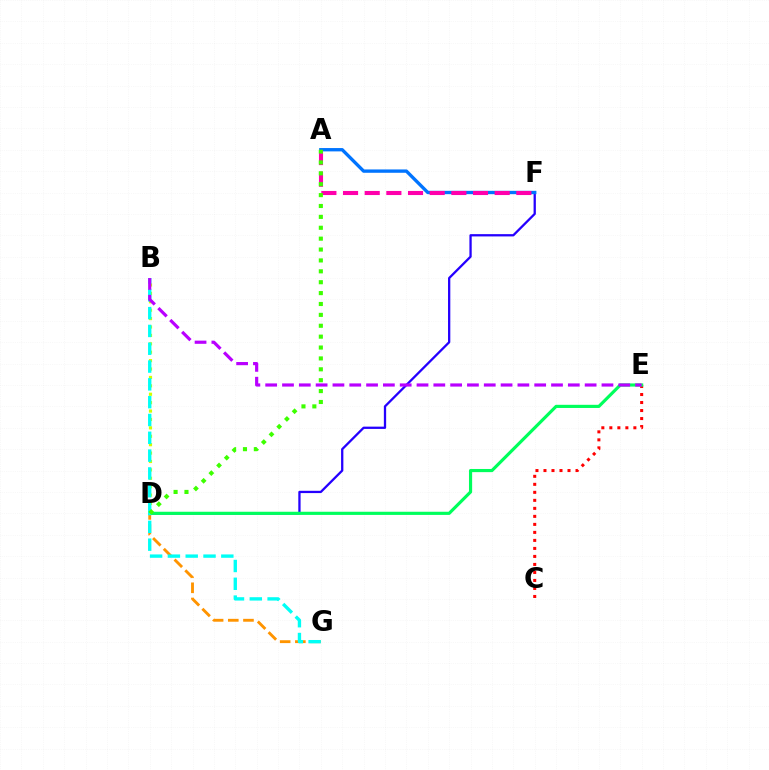{('D', 'G'): [{'color': '#ff9400', 'line_style': 'dashed', 'thickness': 2.06}], ('B', 'D'): [{'color': '#d1ff00', 'line_style': 'dotted', 'thickness': 2.28}], ('C', 'E'): [{'color': '#ff0000', 'line_style': 'dotted', 'thickness': 2.18}], ('D', 'F'): [{'color': '#2500ff', 'line_style': 'solid', 'thickness': 1.65}], ('D', 'E'): [{'color': '#00ff5c', 'line_style': 'solid', 'thickness': 2.28}], ('B', 'G'): [{'color': '#00fff6', 'line_style': 'dashed', 'thickness': 2.42}], ('A', 'F'): [{'color': '#0074ff', 'line_style': 'solid', 'thickness': 2.4}, {'color': '#ff00ac', 'line_style': 'dashed', 'thickness': 2.94}], ('A', 'D'): [{'color': '#3dff00', 'line_style': 'dotted', 'thickness': 2.96}], ('B', 'E'): [{'color': '#b900ff', 'line_style': 'dashed', 'thickness': 2.28}]}